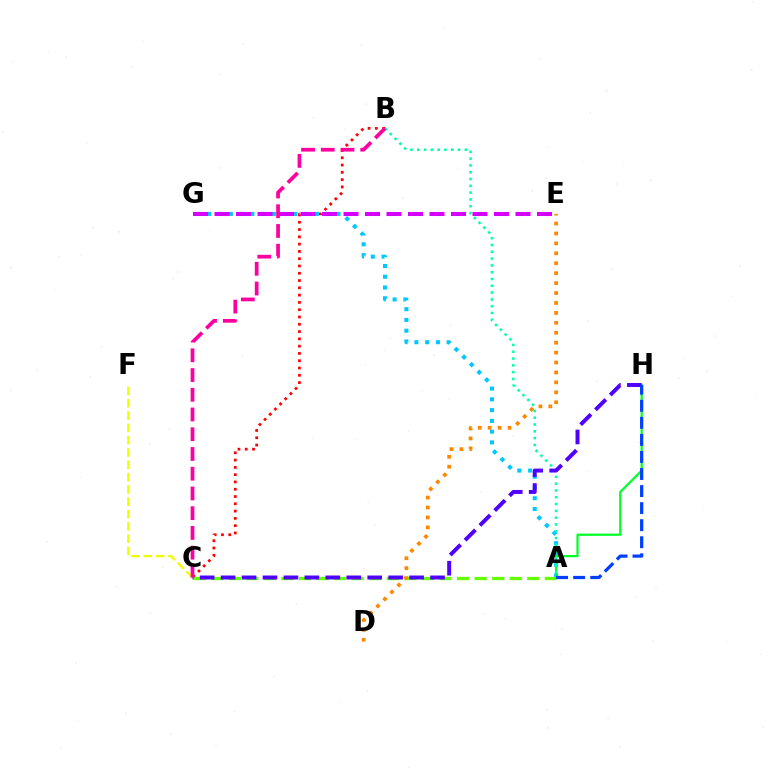{('B', 'C'): [{'color': '#ff0000', 'line_style': 'dotted', 'thickness': 1.98}, {'color': '#ff00a0', 'line_style': 'dashed', 'thickness': 2.68}], ('C', 'F'): [{'color': '#eeff00', 'line_style': 'dashed', 'thickness': 1.67}], ('A', 'G'): [{'color': '#00c7ff', 'line_style': 'dotted', 'thickness': 2.92}], ('A', 'C'): [{'color': '#66ff00', 'line_style': 'dashed', 'thickness': 2.39}], ('D', 'E'): [{'color': '#ff8800', 'line_style': 'dotted', 'thickness': 2.7}], ('E', 'G'): [{'color': '#d600ff', 'line_style': 'dashed', 'thickness': 2.92}], ('A', 'H'): [{'color': '#00ff27', 'line_style': 'solid', 'thickness': 1.59}, {'color': '#003fff', 'line_style': 'dashed', 'thickness': 2.32}], ('A', 'B'): [{'color': '#00ffaf', 'line_style': 'dotted', 'thickness': 1.85}], ('C', 'H'): [{'color': '#4f00ff', 'line_style': 'dashed', 'thickness': 2.85}]}